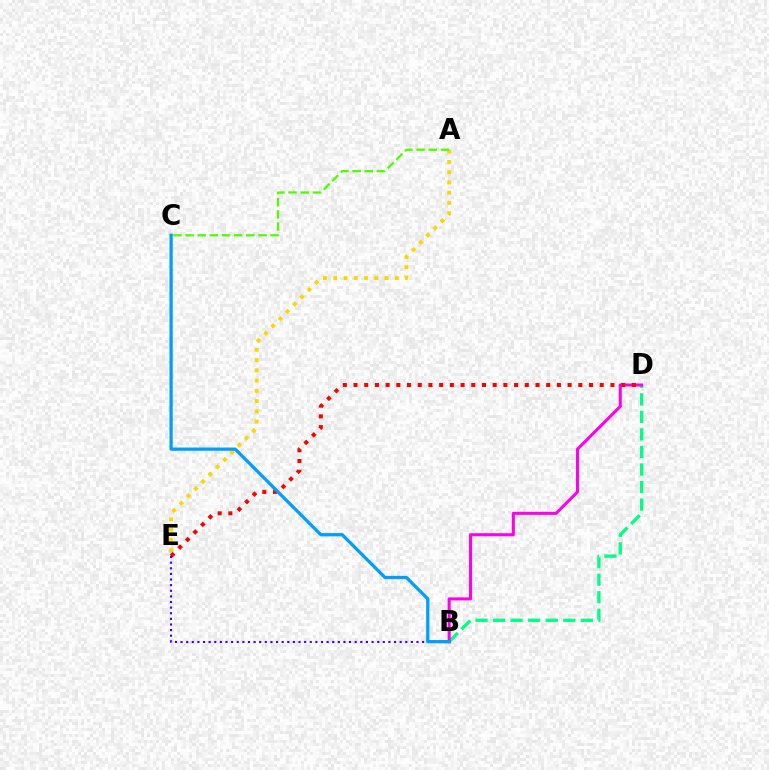{('A', 'E'): [{'color': '#ffd500', 'line_style': 'dotted', 'thickness': 2.79}], ('A', 'C'): [{'color': '#4fff00', 'line_style': 'dashed', 'thickness': 1.65}], ('B', 'D'): [{'color': '#00ff86', 'line_style': 'dashed', 'thickness': 2.38}, {'color': '#ff00ed', 'line_style': 'solid', 'thickness': 2.21}], ('B', 'E'): [{'color': '#3700ff', 'line_style': 'dotted', 'thickness': 1.53}], ('D', 'E'): [{'color': '#ff0000', 'line_style': 'dotted', 'thickness': 2.91}], ('B', 'C'): [{'color': '#009eff', 'line_style': 'solid', 'thickness': 2.34}]}